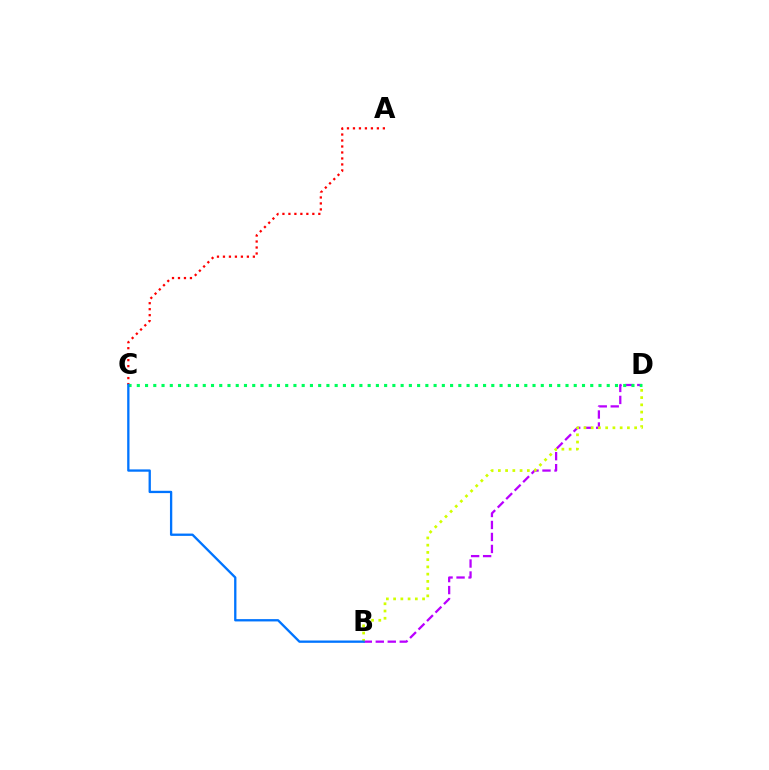{('B', 'D'): [{'color': '#b900ff', 'line_style': 'dashed', 'thickness': 1.63}, {'color': '#d1ff00', 'line_style': 'dotted', 'thickness': 1.97}], ('A', 'C'): [{'color': '#ff0000', 'line_style': 'dotted', 'thickness': 1.63}], ('C', 'D'): [{'color': '#00ff5c', 'line_style': 'dotted', 'thickness': 2.24}], ('B', 'C'): [{'color': '#0074ff', 'line_style': 'solid', 'thickness': 1.67}]}